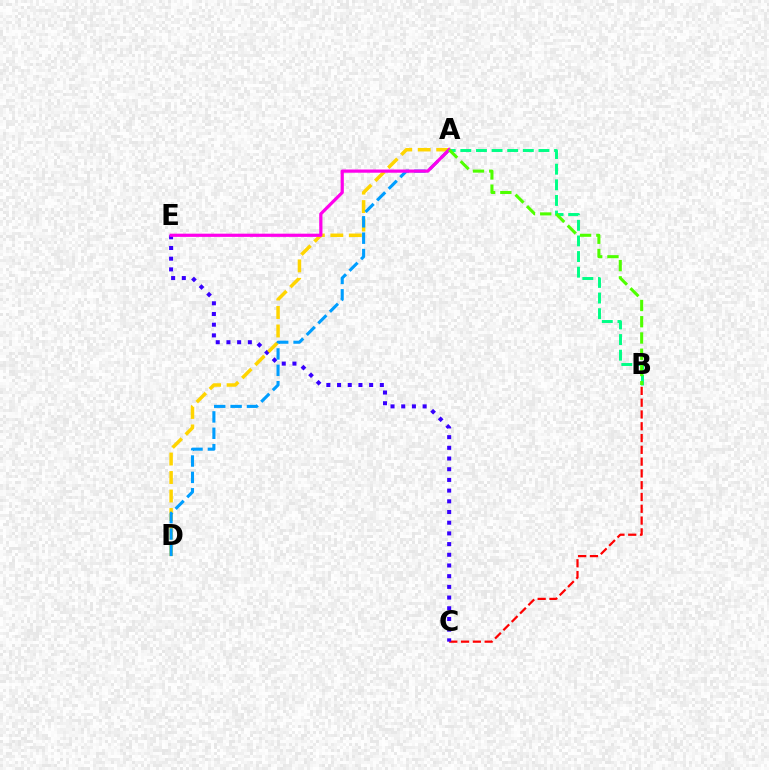{('B', 'C'): [{'color': '#ff0000', 'line_style': 'dashed', 'thickness': 1.6}], ('C', 'E'): [{'color': '#3700ff', 'line_style': 'dotted', 'thickness': 2.91}], ('A', 'D'): [{'color': '#ffd500', 'line_style': 'dashed', 'thickness': 2.51}, {'color': '#009eff', 'line_style': 'dashed', 'thickness': 2.22}], ('A', 'B'): [{'color': '#00ff86', 'line_style': 'dashed', 'thickness': 2.12}, {'color': '#4fff00', 'line_style': 'dashed', 'thickness': 2.21}], ('A', 'E'): [{'color': '#ff00ed', 'line_style': 'solid', 'thickness': 2.31}]}